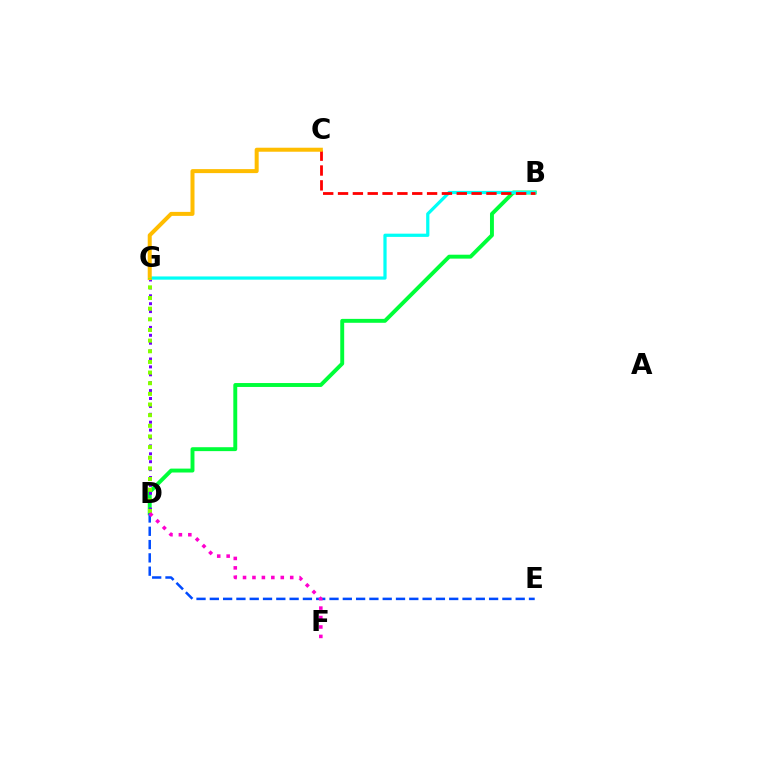{('B', 'D'): [{'color': '#00ff39', 'line_style': 'solid', 'thickness': 2.82}], ('D', 'G'): [{'color': '#7200ff', 'line_style': 'dotted', 'thickness': 2.15}, {'color': '#84ff00', 'line_style': 'dotted', 'thickness': 2.89}], ('B', 'G'): [{'color': '#00fff6', 'line_style': 'solid', 'thickness': 2.32}], ('D', 'E'): [{'color': '#004bff', 'line_style': 'dashed', 'thickness': 1.81}], ('B', 'C'): [{'color': '#ff0000', 'line_style': 'dashed', 'thickness': 2.02}], ('C', 'G'): [{'color': '#ffbd00', 'line_style': 'solid', 'thickness': 2.89}], ('D', 'F'): [{'color': '#ff00cf', 'line_style': 'dotted', 'thickness': 2.56}]}